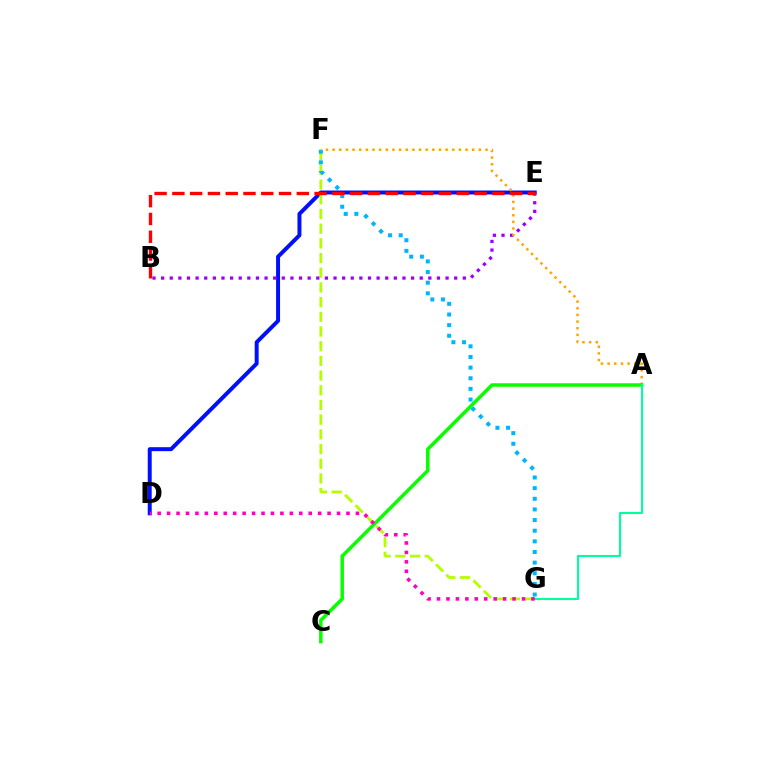{('D', 'E'): [{'color': '#0010ff', 'line_style': 'solid', 'thickness': 2.86}], ('F', 'G'): [{'color': '#b3ff00', 'line_style': 'dashed', 'thickness': 2.0}, {'color': '#00b5ff', 'line_style': 'dotted', 'thickness': 2.89}], ('B', 'E'): [{'color': '#9b00ff', 'line_style': 'dotted', 'thickness': 2.34}, {'color': '#ff0000', 'line_style': 'dashed', 'thickness': 2.42}], ('A', 'F'): [{'color': '#ffa500', 'line_style': 'dotted', 'thickness': 1.81}], ('A', 'C'): [{'color': '#08ff00', 'line_style': 'solid', 'thickness': 2.52}], ('A', 'G'): [{'color': '#00ff9d', 'line_style': 'solid', 'thickness': 1.5}], ('D', 'G'): [{'color': '#ff00bd', 'line_style': 'dotted', 'thickness': 2.57}]}